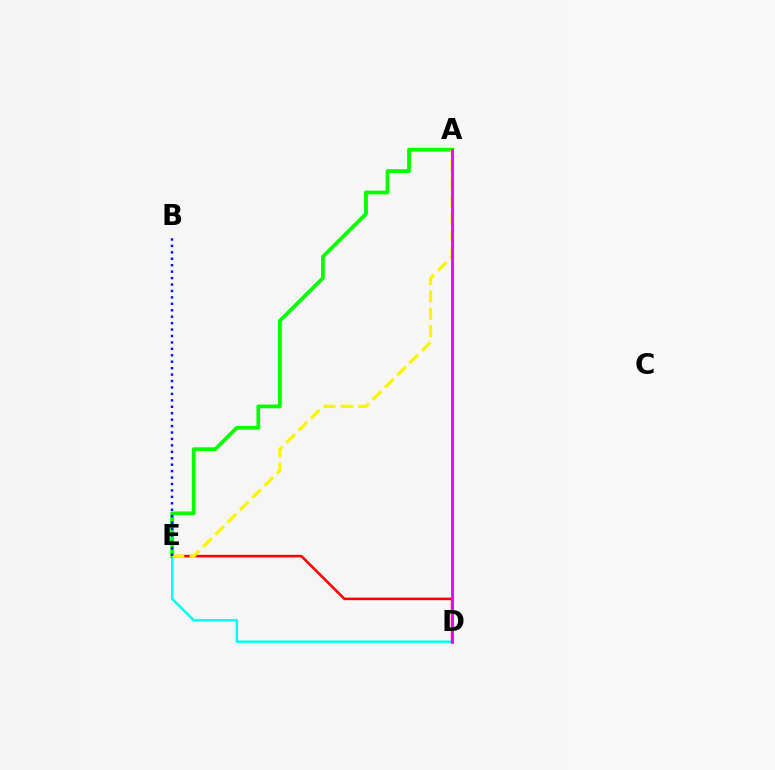{('D', 'E'): [{'color': '#00fff6', 'line_style': 'solid', 'thickness': 1.77}, {'color': '#ff0000', 'line_style': 'solid', 'thickness': 1.84}], ('A', 'E'): [{'color': '#08ff00', 'line_style': 'solid', 'thickness': 2.73}, {'color': '#fcf500', 'line_style': 'dashed', 'thickness': 2.36}], ('A', 'D'): [{'color': '#ee00ff', 'line_style': 'solid', 'thickness': 2.05}], ('B', 'E'): [{'color': '#0010ff', 'line_style': 'dotted', 'thickness': 1.75}]}